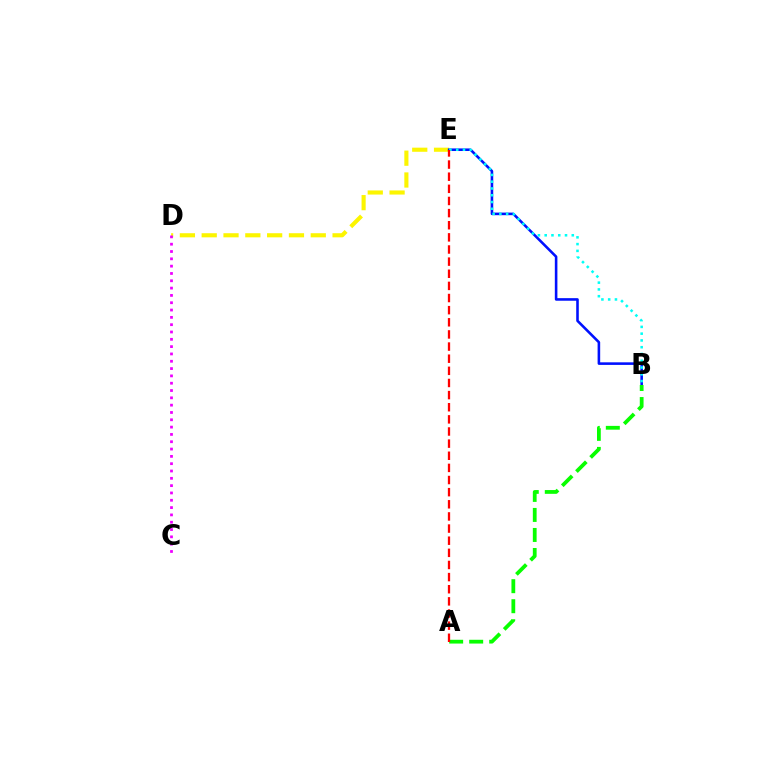{('D', 'E'): [{'color': '#fcf500', 'line_style': 'dashed', 'thickness': 2.96}], ('B', 'E'): [{'color': '#0010ff', 'line_style': 'solid', 'thickness': 1.86}, {'color': '#00fff6', 'line_style': 'dotted', 'thickness': 1.84}], ('C', 'D'): [{'color': '#ee00ff', 'line_style': 'dotted', 'thickness': 1.99}], ('A', 'B'): [{'color': '#08ff00', 'line_style': 'dashed', 'thickness': 2.72}], ('A', 'E'): [{'color': '#ff0000', 'line_style': 'dashed', 'thickness': 1.65}]}